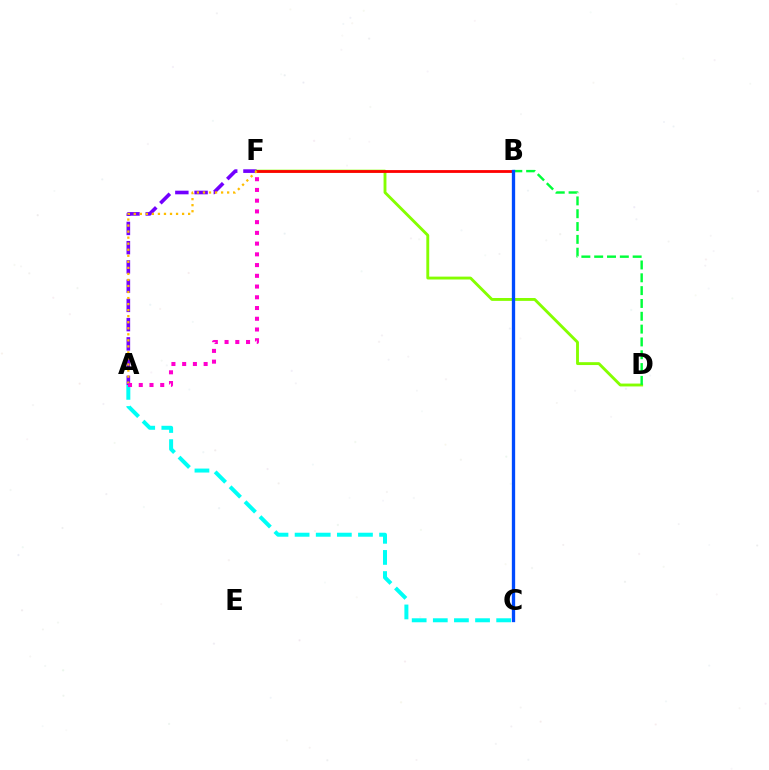{('A', 'F'): [{'color': '#7200ff', 'line_style': 'dashed', 'thickness': 2.61}, {'color': '#ffbd00', 'line_style': 'dotted', 'thickness': 1.64}, {'color': '#ff00cf', 'line_style': 'dotted', 'thickness': 2.92}], ('D', 'F'): [{'color': '#84ff00', 'line_style': 'solid', 'thickness': 2.07}], ('B', 'F'): [{'color': '#ff0000', 'line_style': 'solid', 'thickness': 2.02}], ('B', 'D'): [{'color': '#00ff39', 'line_style': 'dashed', 'thickness': 1.74}], ('A', 'C'): [{'color': '#00fff6', 'line_style': 'dashed', 'thickness': 2.87}], ('B', 'C'): [{'color': '#004bff', 'line_style': 'solid', 'thickness': 2.38}]}